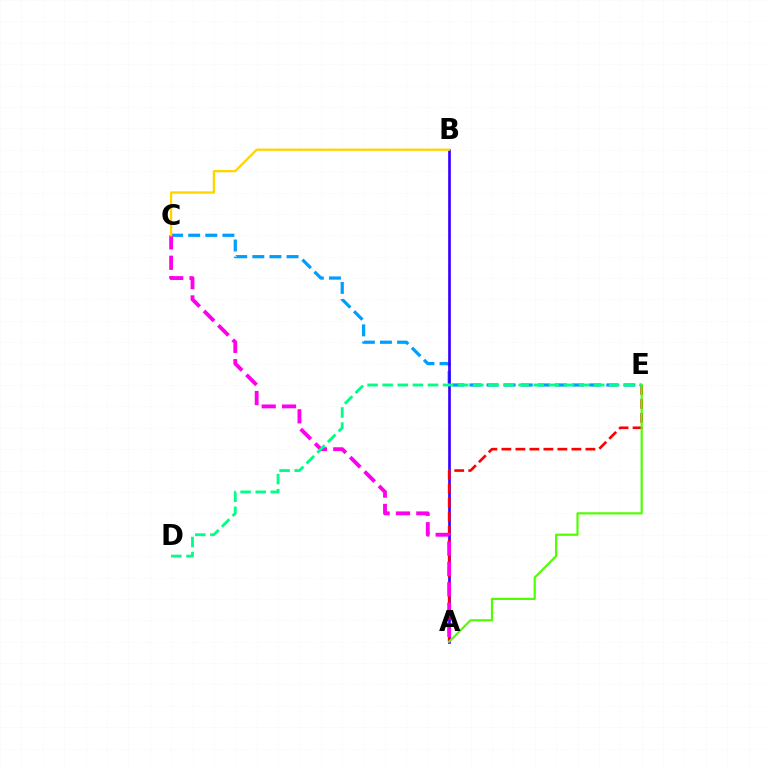{('C', 'E'): [{'color': '#009eff', 'line_style': 'dashed', 'thickness': 2.32}], ('A', 'B'): [{'color': '#3700ff', 'line_style': 'solid', 'thickness': 1.93}], ('A', 'E'): [{'color': '#ff0000', 'line_style': 'dashed', 'thickness': 1.9}, {'color': '#4fff00', 'line_style': 'solid', 'thickness': 1.57}], ('A', 'C'): [{'color': '#ff00ed', 'line_style': 'dashed', 'thickness': 2.77}], ('B', 'C'): [{'color': '#ffd500', 'line_style': 'solid', 'thickness': 1.64}], ('D', 'E'): [{'color': '#00ff86', 'line_style': 'dashed', 'thickness': 2.05}]}